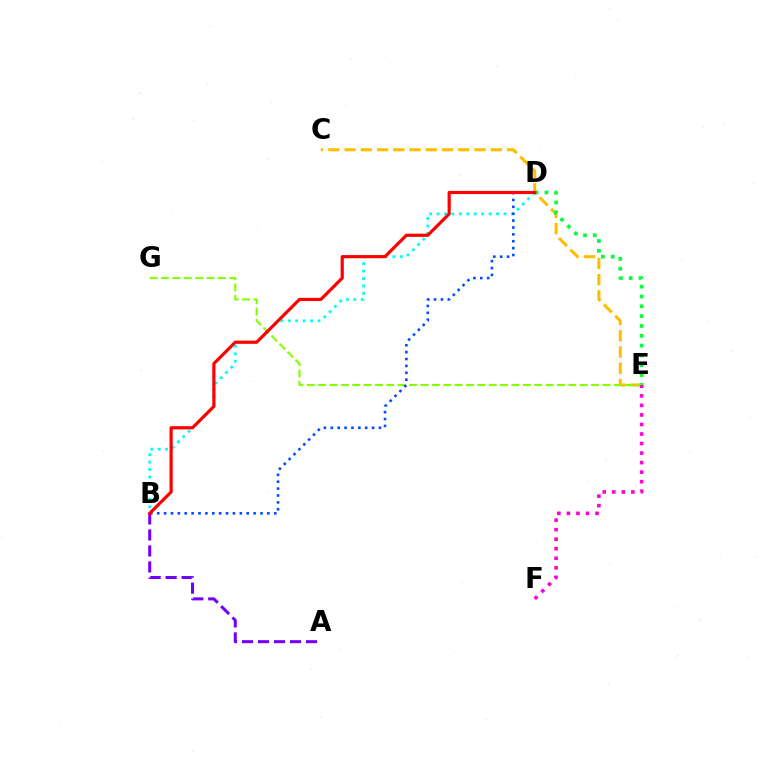{('A', 'B'): [{'color': '#7200ff', 'line_style': 'dashed', 'thickness': 2.17}], ('C', 'E'): [{'color': '#ffbd00', 'line_style': 'dashed', 'thickness': 2.21}], ('D', 'E'): [{'color': '#00ff39', 'line_style': 'dotted', 'thickness': 2.67}], ('B', 'D'): [{'color': '#00fff6', 'line_style': 'dotted', 'thickness': 2.02}, {'color': '#004bff', 'line_style': 'dotted', 'thickness': 1.87}, {'color': '#ff0000', 'line_style': 'solid', 'thickness': 2.29}], ('E', 'G'): [{'color': '#84ff00', 'line_style': 'dashed', 'thickness': 1.55}], ('E', 'F'): [{'color': '#ff00cf', 'line_style': 'dotted', 'thickness': 2.59}]}